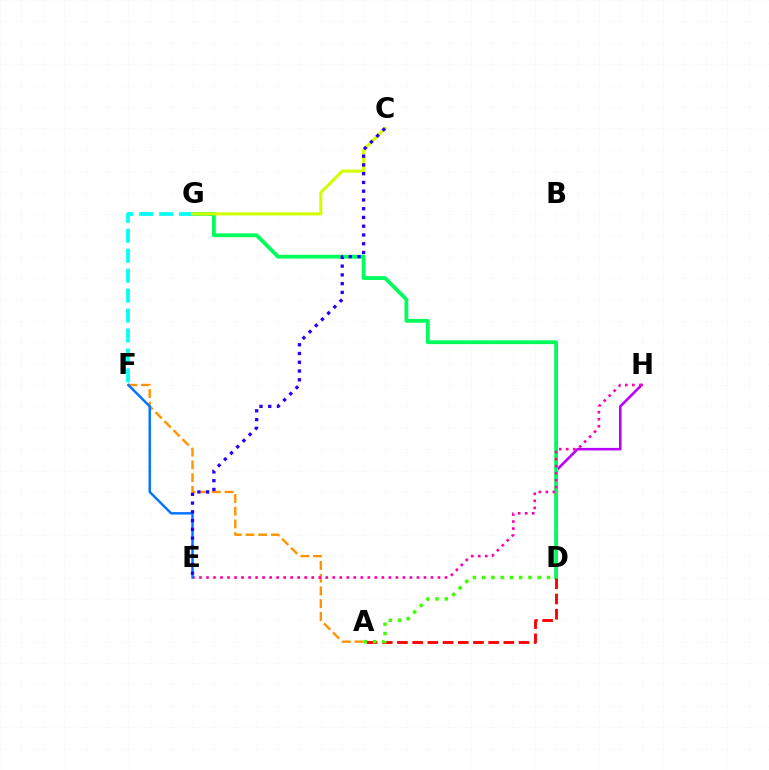{('D', 'H'): [{'color': '#b900ff', 'line_style': 'solid', 'thickness': 1.85}], ('A', 'F'): [{'color': '#ff9400', 'line_style': 'dashed', 'thickness': 1.73}], ('D', 'G'): [{'color': '#00ff5c', 'line_style': 'solid', 'thickness': 2.75}], ('F', 'G'): [{'color': '#00fff6', 'line_style': 'dashed', 'thickness': 2.71}], ('C', 'G'): [{'color': '#d1ff00', 'line_style': 'solid', 'thickness': 2.19}], ('E', 'H'): [{'color': '#ff00ac', 'line_style': 'dotted', 'thickness': 1.91}], ('E', 'F'): [{'color': '#0074ff', 'line_style': 'solid', 'thickness': 1.76}], ('C', 'E'): [{'color': '#2500ff', 'line_style': 'dotted', 'thickness': 2.38}], ('A', 'D'): [{'color': '#ff0000', 'line_style': 'dashed', 'thickness': 2.06}, {'color': '#3dff00', 'line_style': 'dotted', 'thickness': 2.52}]}